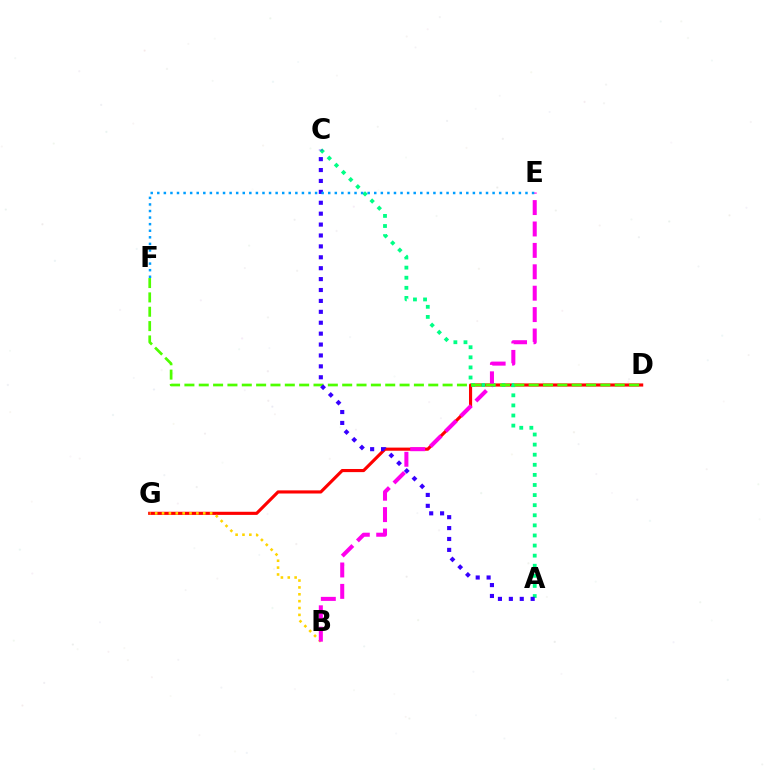{('D', 'G'): [{'color': '#ff0000', 'line_style': 'solid', 'thickness': 2.25}], ('A', 'C'): [{'color': '#00ff86', 'line_style': 'dotted', 'thickness': 2.74}, {'color': '#3700ff', 'line_style': 'dotted', 'thickness': 2.96}], ('B', 'G'): [{'color': '#ffd500', 'line_style': 'dotted', 'thickness': 1.87}], ('B', 'E'): [{'color': '#ff00ed', 'line_style': 'dashed', 'thickness': 2.91}], ('D', 'F'): [{'color': '#4fff00', 'line_style': 'dashed', 'thickness': 1.95}], ('E', 'F'): [{'color': '#009eff', 'line_style': 'dotted', 'thickness': 1.79}]}